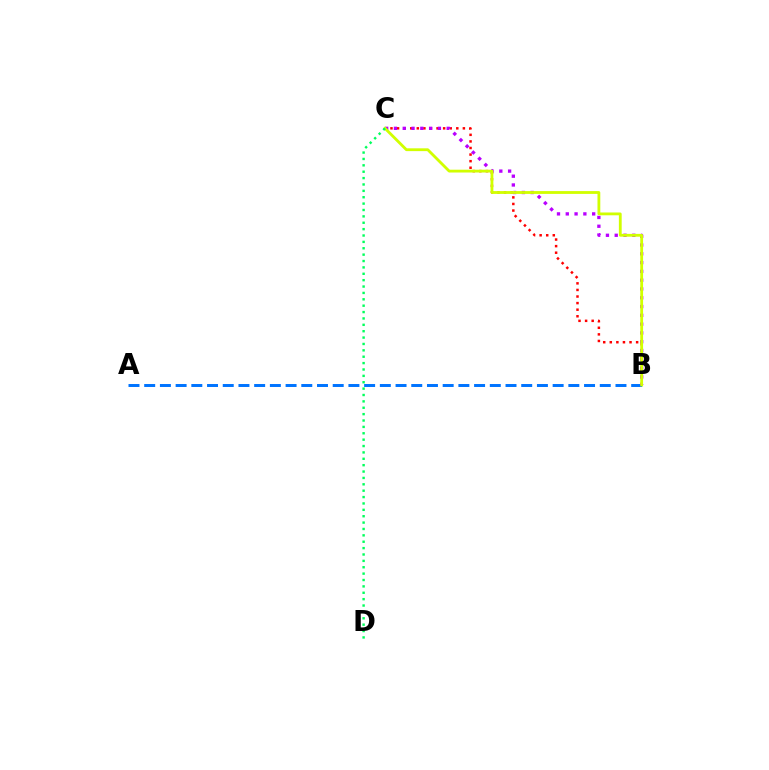{('B', 'C'): [{'color': '#ff0000', 'line_style': 'dotted', 'thickness': 1.79}, {'color': '#b900ff', 'line_style': 'dotted', 'thickness': 2.39}, {'color': '#d1ff00', 'line_style': 'solid', 'thickness': 2.03}], ('A', 'B'): [{'color': '#0074ff', 'line_style': 'dashed', 'thickness': 2.13}], ('C', 'D'): [{'color': '#00ff5c', 'line_style': 'dotted', 'thickness': 1.73}]}